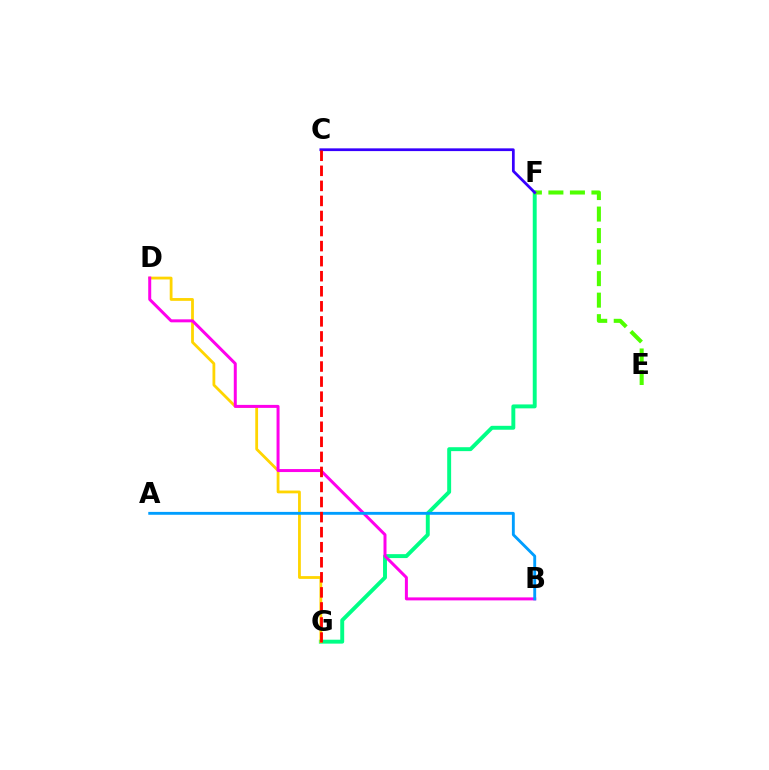{('F', 'G'): [{'color': '#00ff86', 'line_style': 'solid', 'thickness': 2.82}], ('D', 'G'): [{'color': '#ffd500', 'line_style': 'solid', 'thickness': 2.01}], ('E', 'F'): [{'color': '#4fff00', 'line_style': 'dashed', 'thickness': 2.92}], ('B', 'D'): [{'color': '#ff00ed', 'line_style': 'solid', 'thickness': 2.15}], ('C', 'F'): [{'color': '#3700ff', 'line_style': 'solid', 'thickness': 1.98}], ('A', 'B'): [{'color': '#009eff', 'line_style': 'solid', 'thickness': 2.07}], ('C', 'G'): [{'color': '#ff0000', 'line_style': 'dashed', 'thickness': 2.05}]}